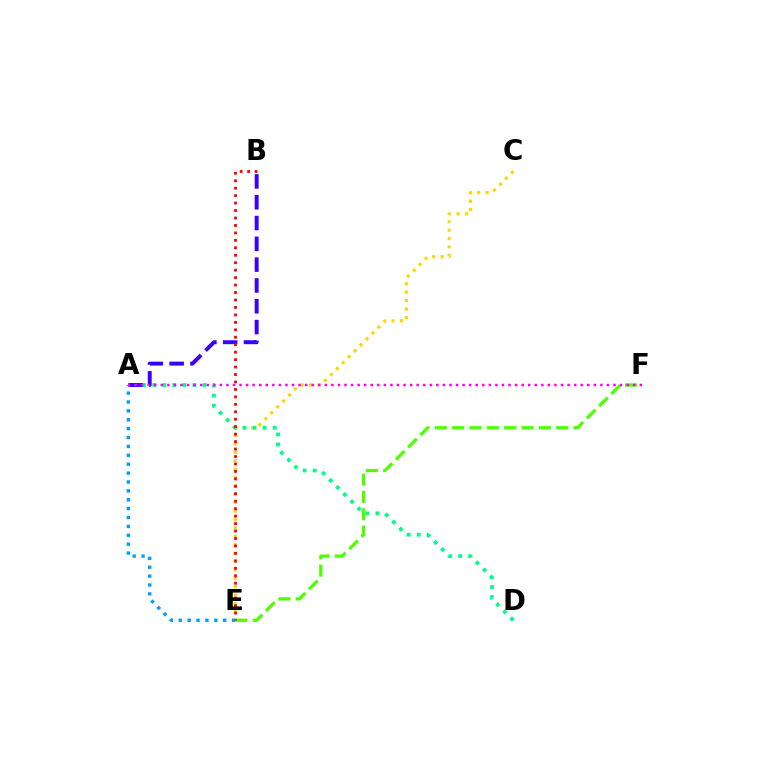{('C', 'E'): [{'color': '#ffd500', 'line_style': 'dotted', 'thickness': 2.28}], ('A', 'D'): [{'color': '#00ff86', 'line_style': 'dotted', 'thickness': 2.73}], ('A', 'B'): [{'color': '#3700ff', 'line_style': 'dashed', 'thickness': 2.83}], ('E', 'F'): [{'color': '#4fff00', 'line_style': 'dashed', 'thickness': 2.35}], ('A', 'F'): [{'color': '#ff00ed', 'line_style': 'dotted', 'thickness': 1.78}], ('B', 'E'): [{'color': '#ff0000', 'line_style': 'dotted', 'thickness': 2.03}], ('A', 'E'): [{'color': '#009eff', 'line_style': 'dotted', 'thickness': 2.41}]}